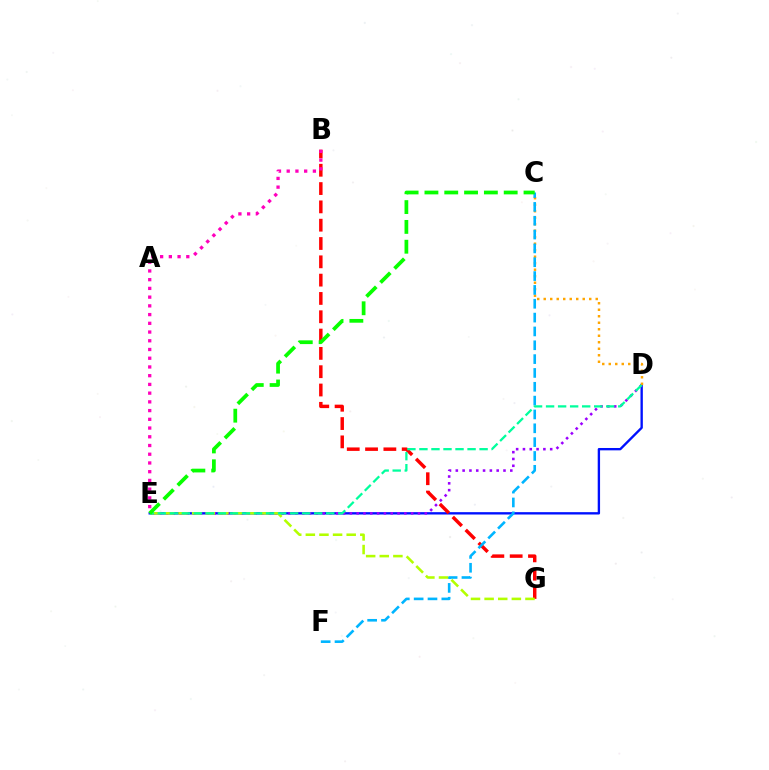{('D', 'E'): [{'color': '#0010ff', 'line_style': 'solid', 'thickness': 1.7}, {'color': '#9b00ff', 'line_style': 'dotted', 'thickness': 1.85}, {'color': '#00ff9d', 'line_style': 'dashed', 'thickness': 1.63}], ('B', 'G'): [{'color': '#ff0000', 'line_style': 'dashed', 'thickness': 2.49}], ('B', 'E'): [{'color': '#ff00bd', 'line_style': 'dotted', 'thickness': 2.37}], ('C', 'D'): [{'color': '#ffa500', 'line_style': 'dotted', 'thickness': 1.77}], ('C', 'F'): [{'color': '#00b5ff', 'line_style': 'dashed', 'thickness': 1.88}], ('E', 'G'): [{'color': '#b3ff00', 'line_style': 'dashed', 'thickness': 1.85}], ('C', 'E'): [{'color': '#08ff00', 'line_style': 'dashed', 'thickness': 2.69}]}